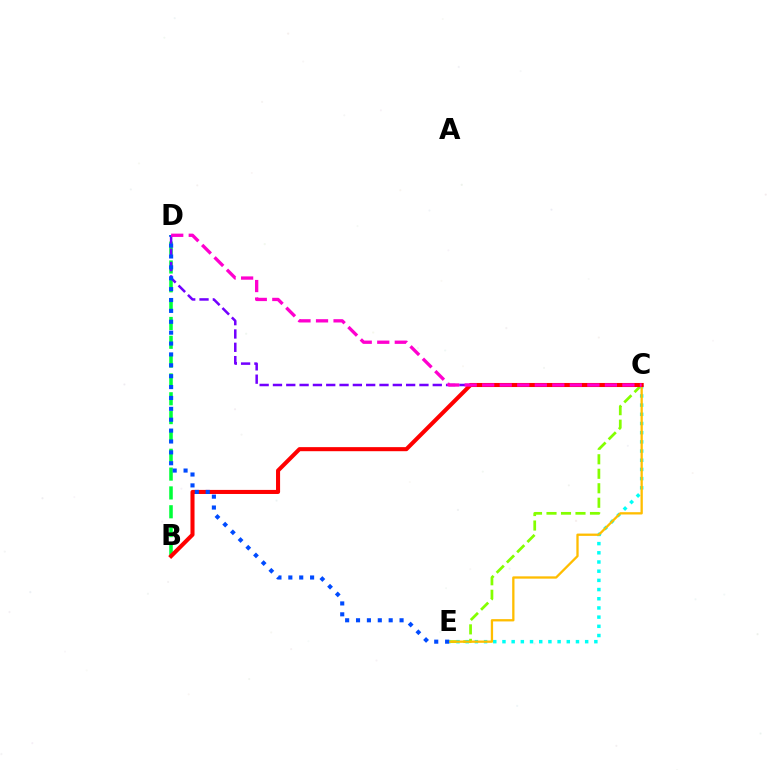{('B', 'D'): [{'color': '#00ff39', 'line_style': 'dashed', 'thickness': 2.56}], ('C', 'E'): [{'color': '#84ff00', 'line_style': 'dashed', 'thickness': 1.97}, {'color': '#00fff6', 'line_style': 'dotted', 'thickness': 2.5}, {'color': '#ffbd00', 'line_style': 'solid', 'thickness': 1.66}], ('C', 'D'): [{'color': '#7200ff', 'line_style': 'dashed', 'thickness': 1.81}, {'color': '#ff00cf', 'line_style': 'dashed', 'thickness': 2.38}], ('B', 'C'): [{'color': '#ff0000', 'line_style': 'solid', 'thickness': 2.93}], ('D', 'E'): [{'color': '#004bff', 'line_style': 'dotted', 'thickness': 2.96}]}